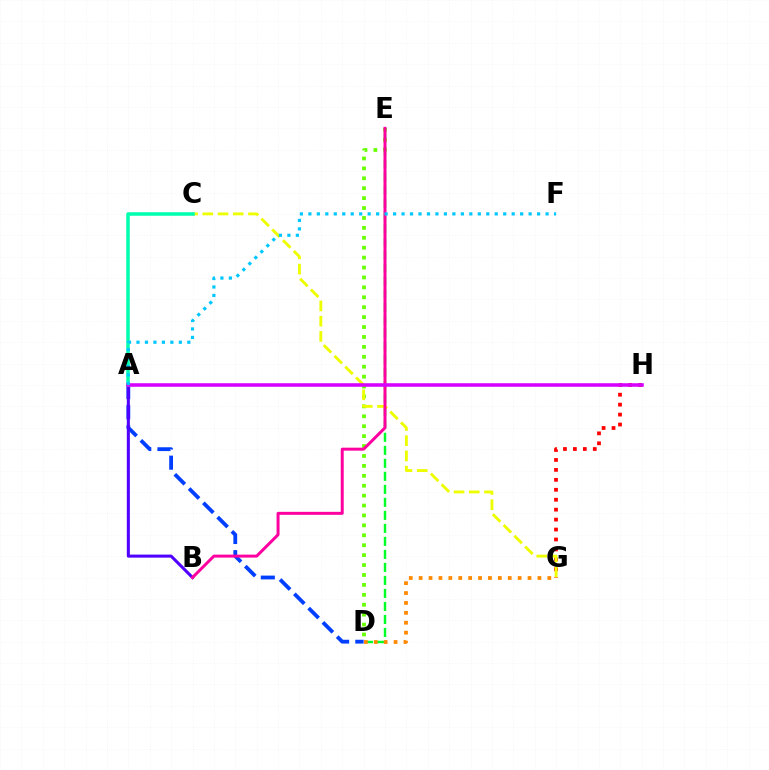{('D', 'E'): [{'color': '#00ff27', 'line_style': 'dashed', 'thickness': 1.77}, {'color': '#66ff00', 'line_style': 'dotted', 'thickness': 2.69}], ('G', 'H'): [{'color': '#ff0000', 'line_style': 'dotted', 'thickness': 2.7}], ('A', 'D'): [{'color': '#003fff', 'line_style': 'dashed', 'thickness': 2.74}], ('D', 'G'): [{'color': '#ff8800', 'line_style': 'dotted', 'thickness': 2.69}], ('C', 'G'): [{'color': '#eeff00', 'line_style': 'dashed', 'thickness': 2.07}], ('A', 'B'): [{'color': '#4f00ff', 'line_style': 'solid', 'thickness': 2.2}], ('A', 'C'): [{'color': '#00ffaf', 'line_style': 'solid', 'thickness': 2.54}], ('B', 'E'): [{'color': '#ff00a0', 'line_style': 'solid', 'thickness': 2.14}], ('A', 'H'): [{'color': '#d600ff', 'line_style': 'solid', 'thickness': 2.55}], ('A', 'F'): [{'color': '#00c7ff', 'line_style': 'dotted', 'thickness': 2.3}]}